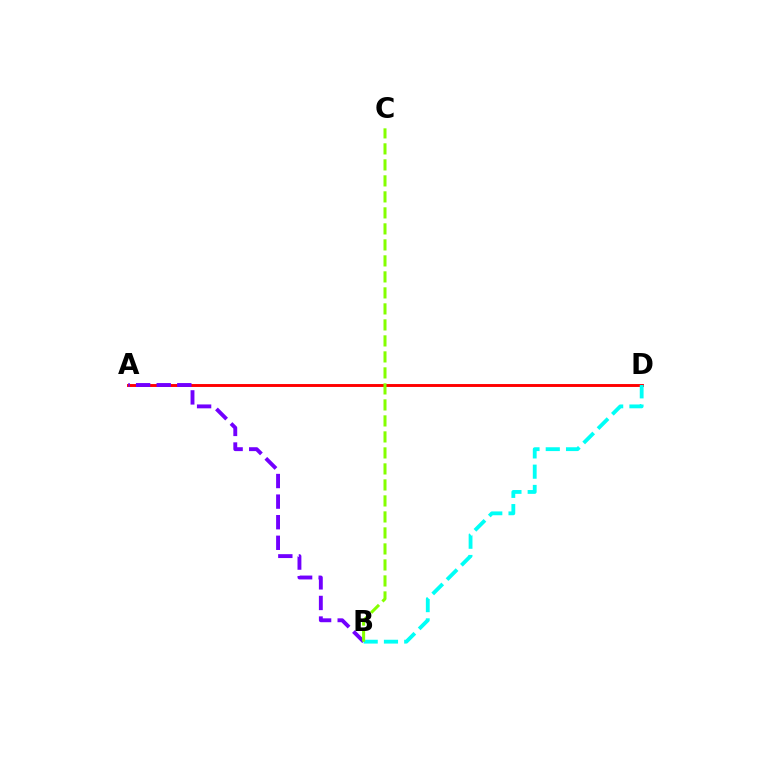{('A', 'D'): [{'color': '#ff0000', 'line_style': 'solid', 'thickness': 2.09}], ('A', 'B'): [{'color': '#7200ff', 'line_style': 'dashed', 'thickness': 2.8}], ('B', 'D'): [{'color': '#00fff6', 'line_style': 'dashed', 'thickness': 2.75}], ('B', 'C'): [{'color': '#84ff00', 'line_style': 'dashed', 'thickness': 2.17}]}